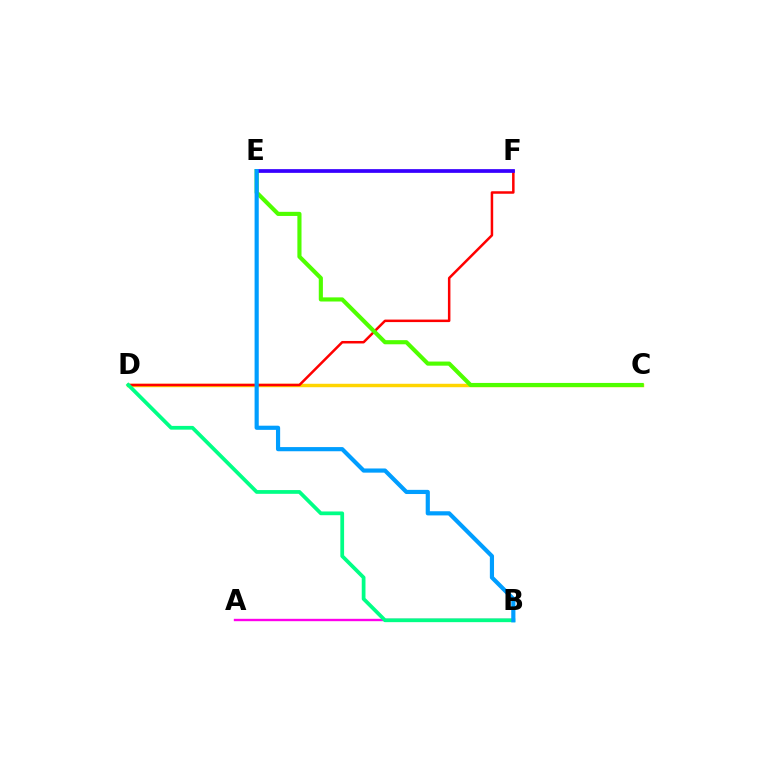{('C', 'D'): [{'color': '#ffd500', 'line_style': 'solid', 'thickness': 2.48}], ('D', 'F'): [{'color': '#ff0000', 'line_style': 'solid', 'thickness': 1.8}], ('A', 'B'): [{'color': '#ff00ed', 'line_style': 'solid', 'thickness': 1.71}], ('C', 'E'): [{'color': '#4fff00', 'line_style': 'solid', 'thickness': 2.97}], ('B', 'D'): [{'color': '#00ff86', 'line_style': 'solid', 'thickness': 2.7}], ('E', 'F'): [{'color': '#3700ff', 'line_style': 'solid', 'thickness': 2.69}], ('B', 'E'): [{'color': '#009eff', 'line_style': 'solid', 'thickness': 3.0}]}